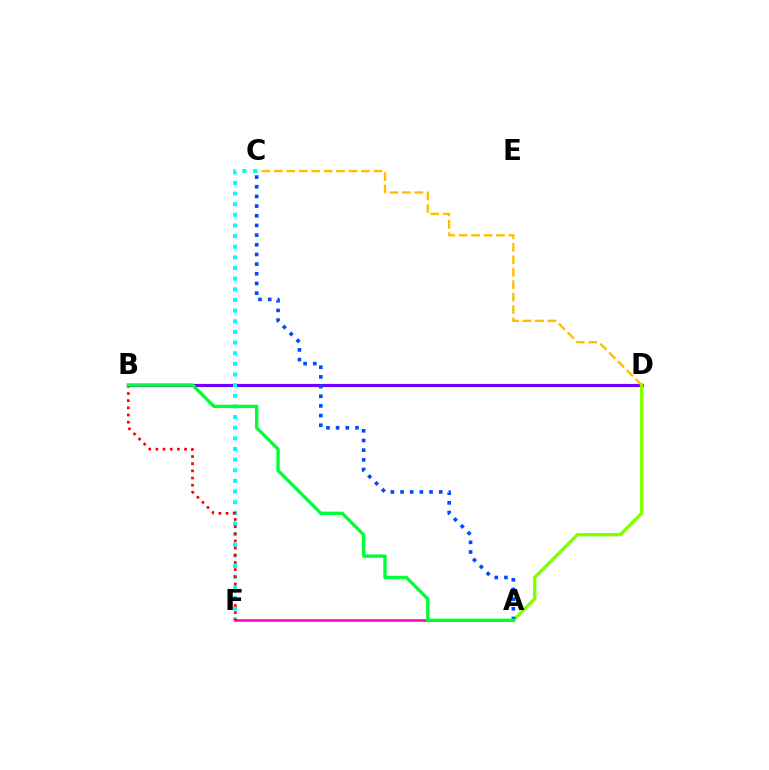{('B', 'D'): [{'color': '#7200ff', 'line_style': 'solid', 'thickness': 2.26}], ('A', 'D'): [{'color': '#84ff00', 'line_style': 'solid', 'thickness': 2.41}], ('C', 'D'): [{'color': '#ffbd00', 'line_style': 'dashed', 'thickness': 1.69}], ('C', 'F'): [{'color': '#00fff6', 'line_style': 'dotted', 'thickness': 2.89}], ('A', 'C'): [{'color': '#004bff', 'line_style': 'dotted', 'thickness': 2.63}], ('A', 'F'): [{'color': '#ff00cf', 'line_style': 'solid', 'thickness': 1.87}], ('B', 'F'): [{'color': '#ff0000', 'line_style': 'dotted', 'thickness': 1.95}], ('A', 'B'): [{'color': '#00ff39', 'line_style': 'solid', 'thickness': 2.43}]}